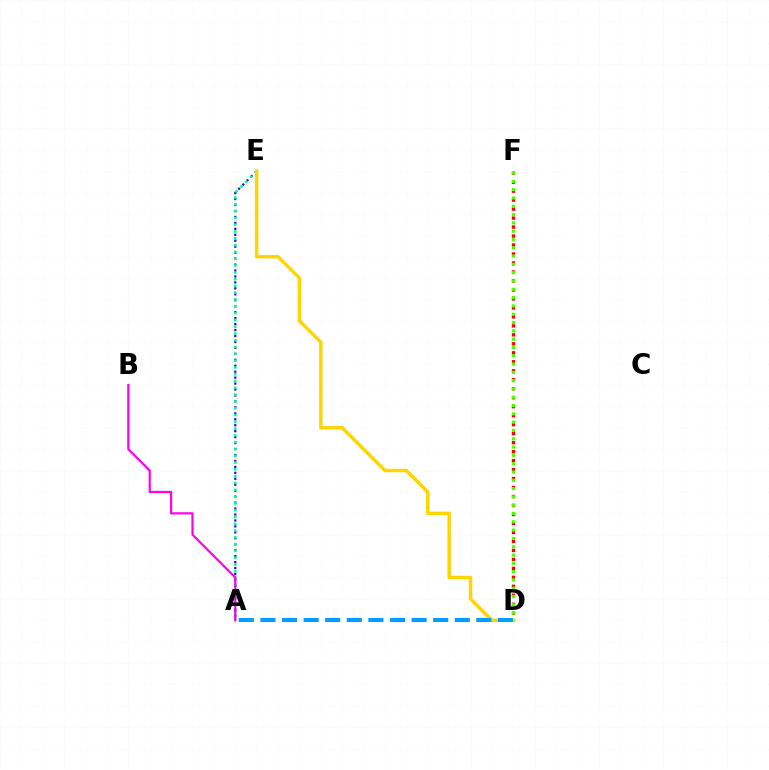{('A', 'E'): [{'color': '#3700ff', 'line_style': 'dotted', 'thickness': 1.62}, {'color': '#00ff86', 'line_style': 'dotted', 'thickness': 1.85}], ('A', 'B'): [{'color': '#ff00ed', 'line_style': 'solid', 'thickness': 1.58}], ('D', 'E'): [{'color': '#ffd500', 'line_style': 'solid', 'thickness': 2.49}], ('D', 'F'): [{'color': '#ff0000', 'line_style': 'dotted', 'thickness': 2.44}, {'color': '#4fff00', 'line_style': 'dotted', 'thickness': 2.26}], ('A', 'D'): [{'color': '#009eff', 'line_style': 'dashed', 'thickness': 2.93}]}